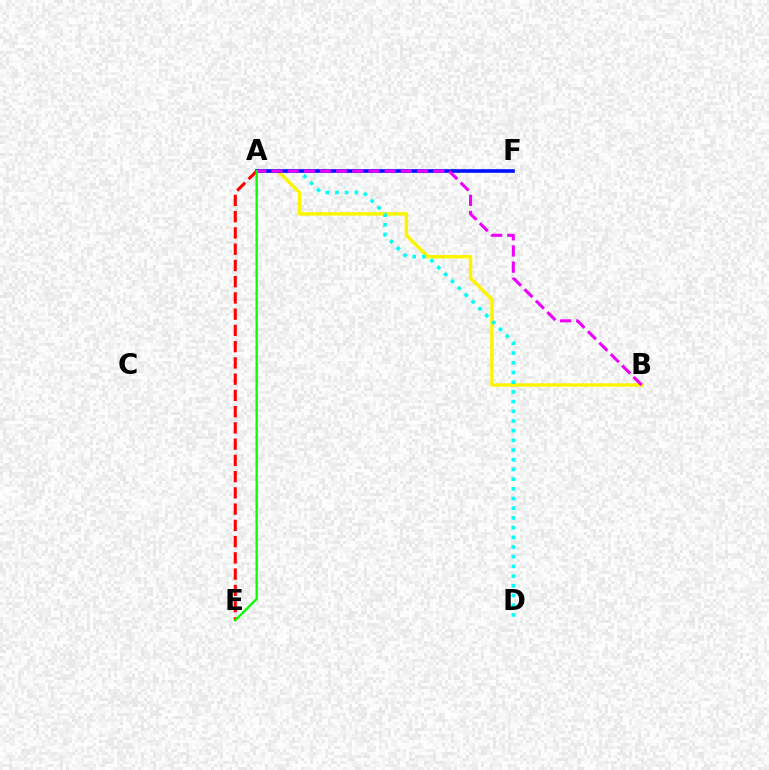{('A', 'B'): [{'color': '#fcf500', 'line_style': 'solid', 'thickness': 2.47}, {'color': '#ee00ff', 'line_style': 'dashed', 'thickness': 2.2}], ('A', 'D'): [{'color': '#00fff6', 'line_style': 'dotted', 'thickness': 2.63}], ('A', 'E'): [{'color': '#ff0000', 'line_style': 'dashed', 'thickness': 2.21}, {'color': '#08ff00', 'line_style': 'solid', 'thickness': 1.7}], ('A', 'F'): [{'color': '#0010ff', 'line_style': 'solid', 'thickness': 2.61}]}